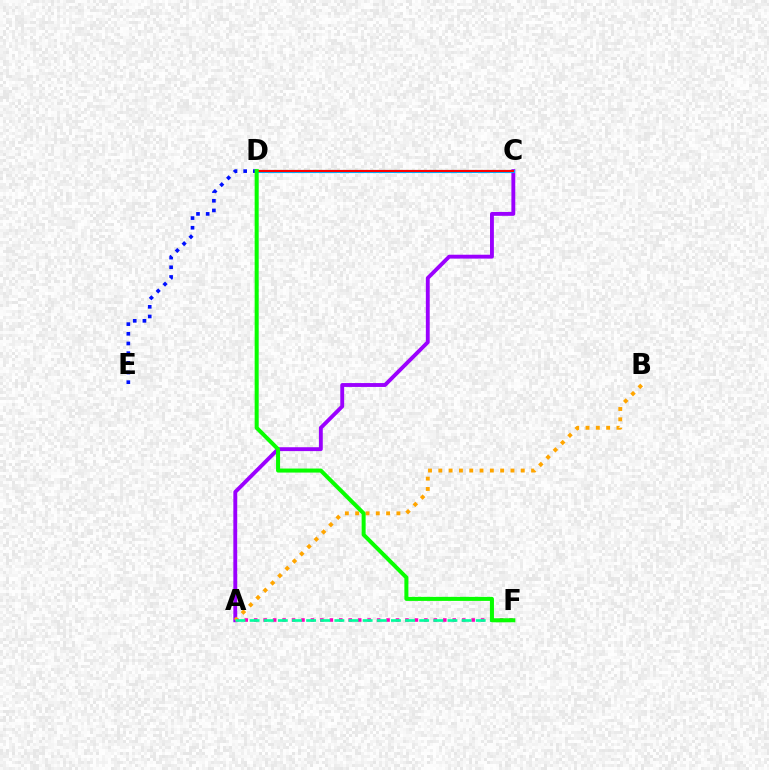{('A', 'C'): [{'color': '#9b00ff', 'line_style': 'solid', 'thickness': 2.79}], ('A', 'F'): [{'color': '#ff00bd', 'line_style': 'dotted', 'thickness': 2.57}, {'color': '#00ff9d', 'line_style': 'dashed', 'thickness': 1.92}], ('A', 'B'): [{'color': '#ffa500', 'line_style': 'dotted', 'thickness': 2.8}], ('C', 'D'): [{'color': '#b3ff00', 'line_style': 'dotted', 'thickness': 1.56}, {'color': '#00b5ff', 'line_style': 'solid', 'thickness': 2.24}, {'color': '#ff0000', 'line_style': 'solid', 'thickness': 1.54}], ('D', 'E'): [{'color': '#0010ff', 'line_style': 'dotted', 'thickness': 2.63}], ('D', 'F'): [{'color': '#08ff00', 'line_style': 'solid', 'thickness': 2.9}]}